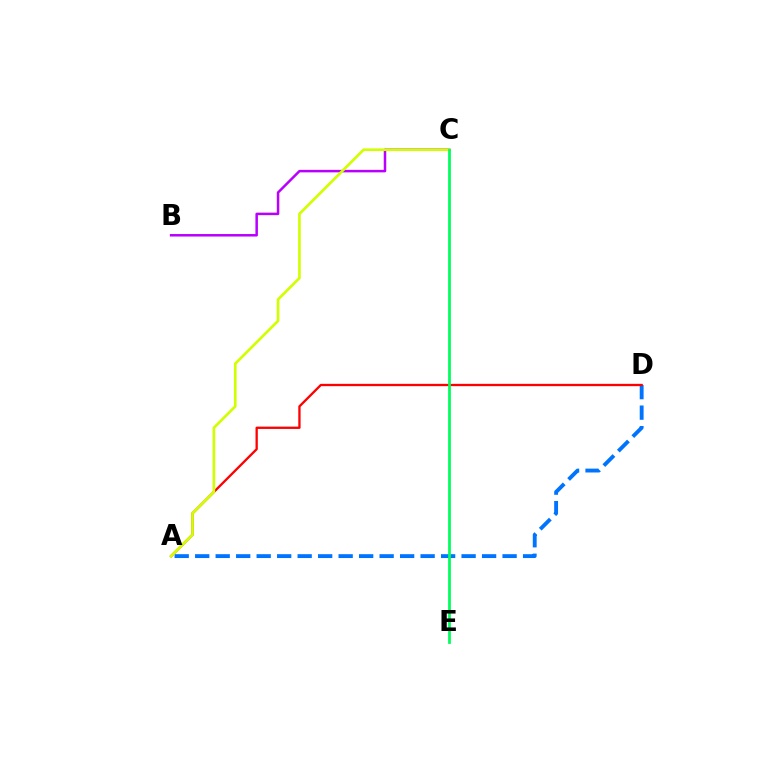{('A', 'D'): [{'color': '#0074ff', 'line_style': 'dashed', 'thickness': 2.78}, {'color': '#ff0000', 'line_style': 'solid', 'thickness': 1.66}], ('B', 'C'): [{'color': '#b900ff', 'line_style': 'solid', 'thickness': 1.8}], ('A', 'C'): [{'color': '#d1ff00', 'line_style': 'solid', 'thickness': 1.91}], ('C', 'E'): [{'color': '#00ff5c', 'line_style': 'solid', 'thickness': 1.98}]}